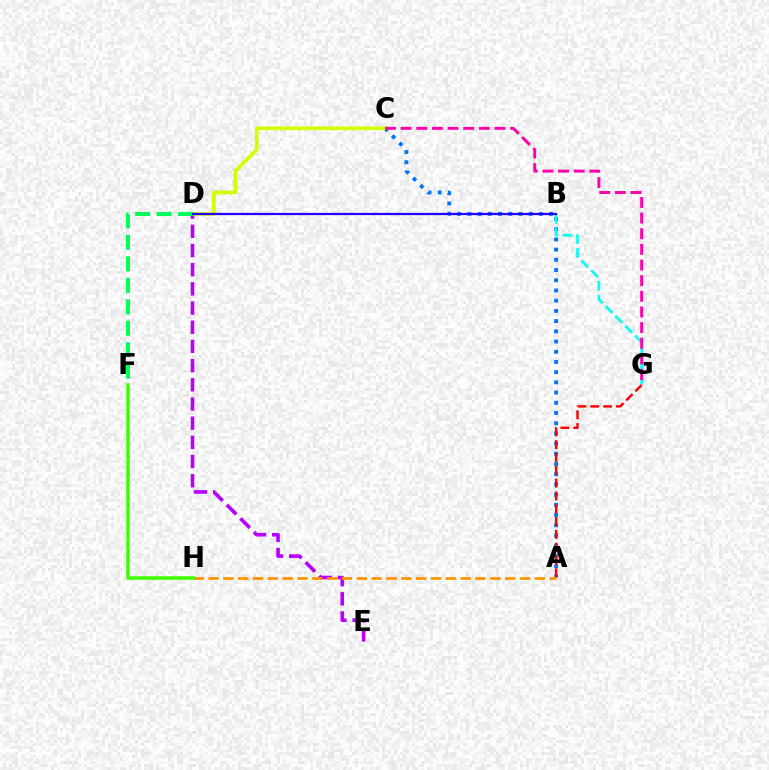{('A', 'C'): [{'color': '#0074ff', 'line_style': 'dotted', 'thickness': 2.77}], ('D', 'E'): [{'color': '#b900ff', 'line_style': 'dashed', 'thickness': 2.61}], ('A', 'G'): [{'color': '#ff0000', 'line_style': 'dashed', 'thickness': 1.74}], ('A', 'H'): [{'color': '#ff9400', 'line_style': 'dashed', 'thickness': 2.01}], ('C', 'D'): [{'color': '#d1ff00', 'line_style': 'solid', 'thickness': 2.65}], ('F', 'H'): [{'color': '#3dff00', 'line_style': 'solid', 'thickness': 2.52}], ('B', 'G'): [{'color': '#00fff6', 'line_style': 'dashed', 'thickness': 1.89}], ('D', 'F'): [{'color': '#00ff5c', 'line_style': 'dashed', 'thickness': 2.92}], ('B', 'D'): [{'color': '#2500ff', 'line_style': 'solid', 'thickness': 1.61}], ('C', 'G'): [{'color': '#ff00ac', 'line_style': 'dashed', 'thickness': 2.12}]}